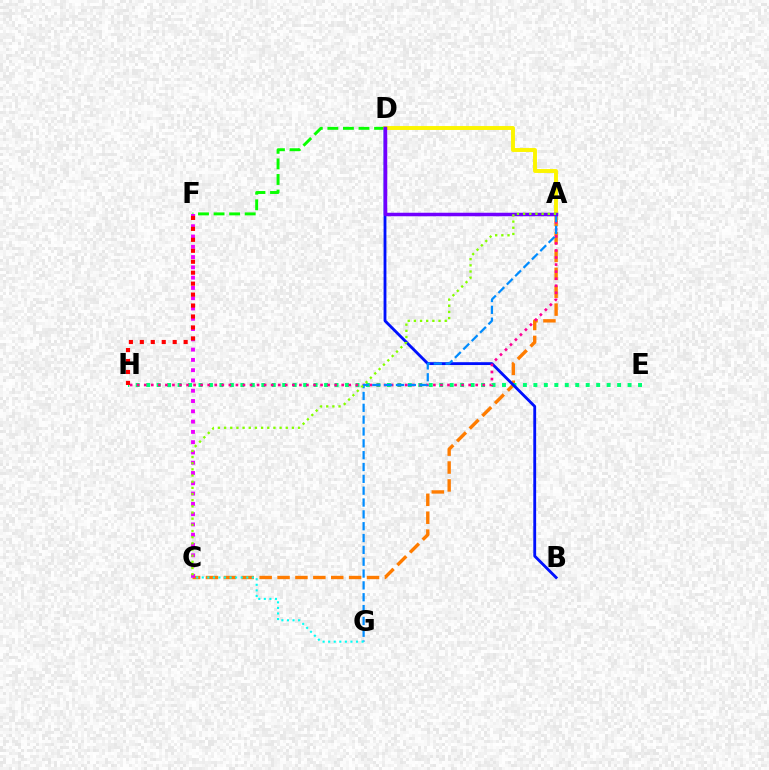{('A', 'C'): [{'color': '#ff7c00', 'line_style': 'dashed', 'thickness': 2.43}, {'color': '#84ff00', 'line_style': 'dotted', 'thickness': 1.68}], ('D', 'F'): [{'color': '#08ff00', 'line_style': 'dashed', 'thickness': 2.12}], ('E', 'H'): [{'color': '#00ff74', 'line_style': 'dotted', 'thickness': 2.84}], ('A', 'D'): [{'color': '#fcf500', 'line_style': 'solid', 'thickness': 2.82}, {'color': '#7200ff', 'line_style': 'solid', 'thickness': 2.52}], ('B', 'D'): [{'color': '#0010ff', 'line_style': 'solid', 'thickness': 2.04}], ('C', 'F'): [{'color': '#ee00ff', 'line_style': 'dotted', 'thickness': 2.79}], ('A', 'H'): [{'color': '#ff0094', 'line_style': 'dotted', 'thickness': 1.92}], ('A', 'G'): [{'color': '#008cff', 'line_style': 'dashed', 'thickness': 1.61}], ('F', 'H'): [{'color': '#ff0000', 'line_style': 'dotted', 'thickness': 2.98}], ('C', 'G'): [{'color': '#00fff6', 'line_style': 'dotted', 'thickness': 1.51}]}